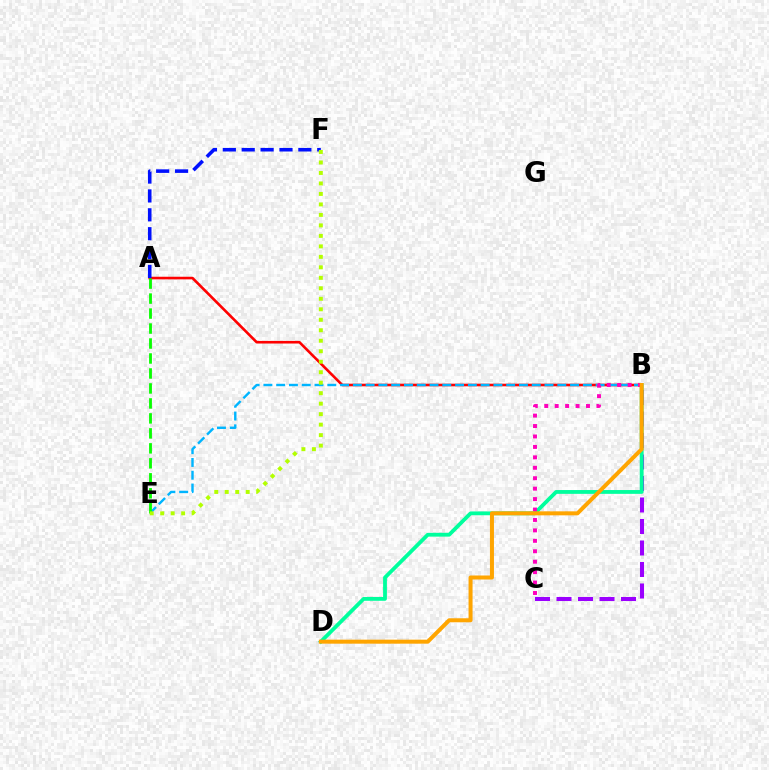{('A', 'B'): [{'color': '#ff0000', 'line_style': 'solid', 'thickness': 1.88}], ('A', 'F'): [{'color': '#0010ff', 'line_style': 'dashed', 'thickness': 2.57}], ('B', 'E'): [{'color': '#00b5ff', 'line_style': 'dashed', 'thickness': 1.74}], ('B', 'C'): [{'color': '#9b00ff', 'line_style': 'dashed', 'thickness': 2.92}, {'color': '#ff00bd', 'line_style': 'dotted', 'thickness': 2.83}], ('B', 'D'): [{'color': '#00ff9d', 'line_style': 'solid', 'thickness': 2.74}, {'color': '#ffa500', 'line_style': 'solid', 'thickness': 2.88}], ('A', 'E'): [{'color': '#08ff00', 'line_style': 'dashed', 'thickness': 2.03}], ('E', 'F'): [{'color': '#b3ff00', 'line_style': 'dotted', 'thickness': 2.85}]}